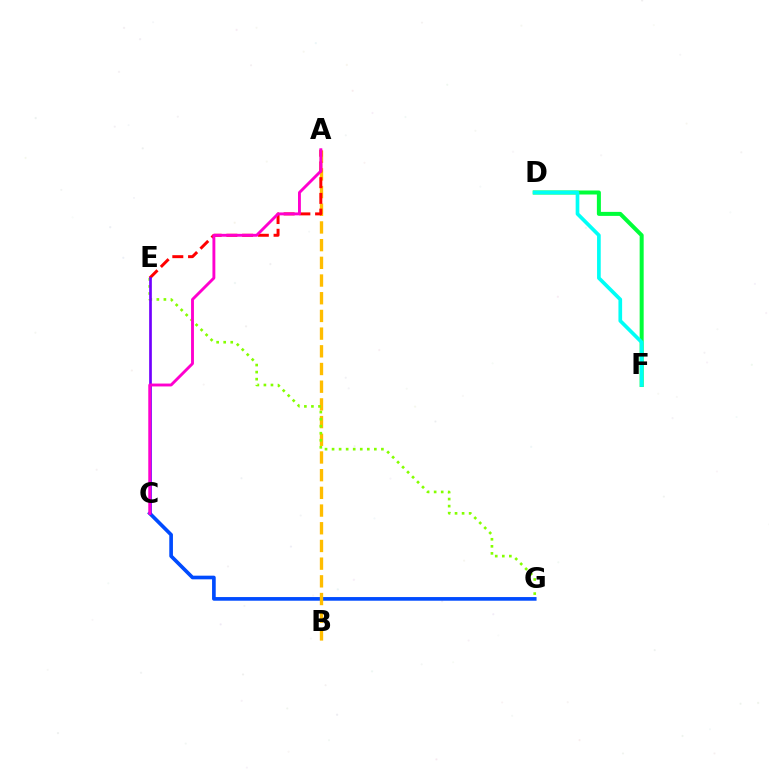{('D', 'F'): [{'color': '#00ff39', 'line_style': 'solid', 'thickness': 2.89}, {'color': '#00fff6', 'line_style': 'solid', 'thickness': 2.65}], ('C', 'G'): [{'color': '#004bff', 'line_style': 'solid', 'thickness': 2.63}], ('A', 'B'): [{'color': '#ffbd00', 'line_style': 'dashed', 'thickness': 2.4}], ('A', 'E'): [{'color': '#ff0000', 'line_style': 'dashed', 'thickness': 2.14}], ('E', 'G'): [{'color': '#84ff00', 'line_style': 'dotted', 'thickness': 1.91}], ('C', 'E'): [{'color': '#7200ff', 'line_style': 'solid', 'thickness': 1.93}], ('A', 'C'): [{'color': '#ff00cf', 'line_style': 'solid', 'thickness': 2.08}]}